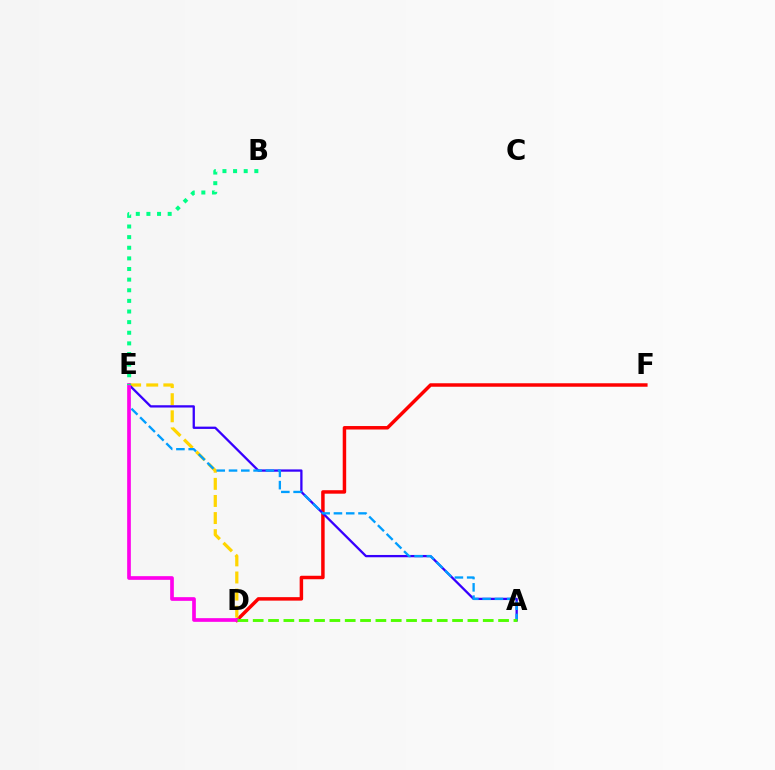{('D', 'F'): [{'color': '#ff0000', 'line_style': 'solid', 'thickness': 2.5}], ('D', 'E'): [{'color': '#ffd500', 'line_style': 'dashed', 'thickness': 2.32}, {'color': '#ff00ed', 'line_style': 'solid', 'thickness': 2.65}], ('A', 'E'): [{'color': '#3700ff', 'line_style': 'solid', 'thickness': 1.65}, {'color': '#009eff', 'line_style': 'dashed', 'thickness': 1.67}], ('A', 'D'): [{'color': '#4fff00', 'line_style': 'dashed', 'thickness': 2.08}], ('B', 'E'): [{'color': '#00ff86', 'line_style': 'dotted', 'thickness': 2.89}]}